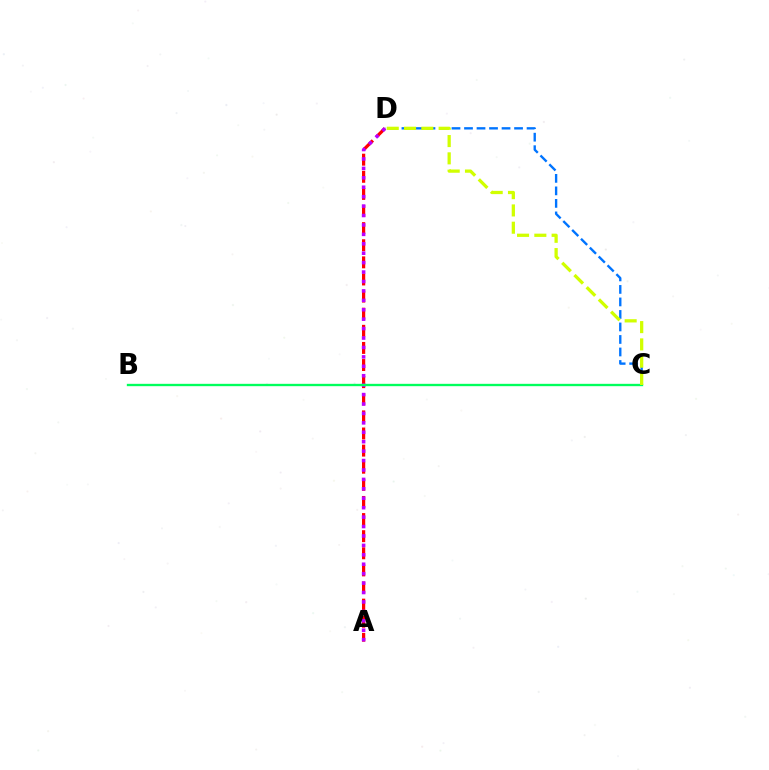{('C', 'D'): [{'color': '#0074ff', 'line_style': 'dashed', 'thickness': 1.7}, {'color': '#d1ff00', 'line_style': 'dashed', 'thickness': 2.35}], ('A', 'D'): [{'color': '#ff0000', 'line_style': 'dashed', 'thickness': 2.32}, {'color': '#b900ff', 'line_style': 'dotted', 'thickness': 2.56}], ('B', 'C'): [{'color': '#00ff5c', 'line_style': 'solid', 'thickness': 1.69}]}